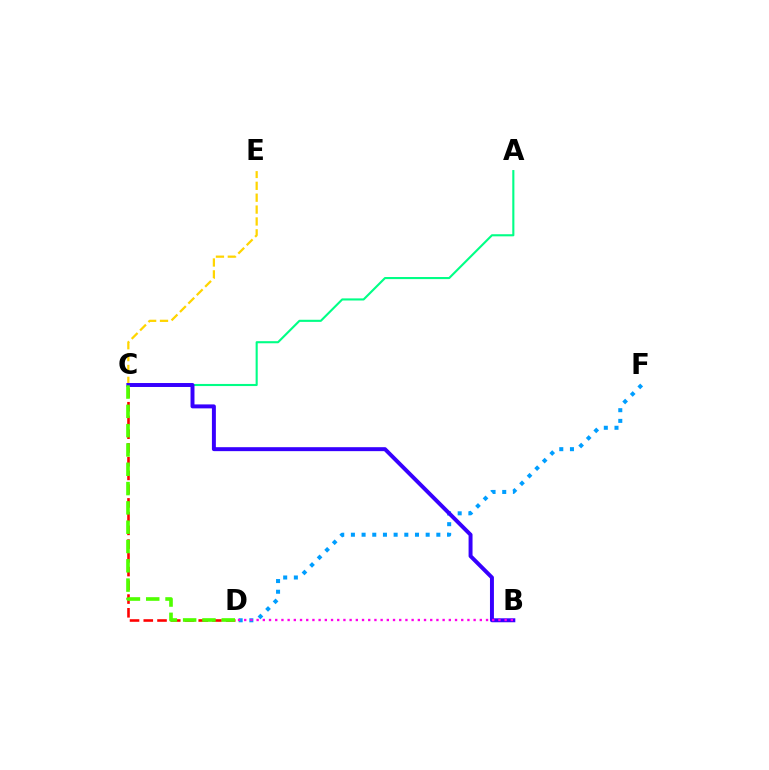{('D', 'F'): [{'color': '#009eff', 'line_style': 'dotted', 'thickness': 2.9}], ('A', 'C'): [{'color': '#00ff86', 'line_style': 'solid', 'thickness': 1.52}], ('C', 'D'): [{'color': '#ff0000', 'line_style': 'dashed', 'thickness': 1.87}, {'color': '#4fff00', 'line_style': 'dashed', 'thickness': 2.62}], ('C', 'E'): [{'color': '#ffd500', 'line_style': 'dashed', 'thickness': 1.61}], ('B', 'C'): [{'color': '#3700ff', 'line_style': 'solid', 'thickness': 2.85}], ('B', 'D'): [{'color': '#ff00ed', 'line_style': 'dotted', 'thickness': 1.68}]}